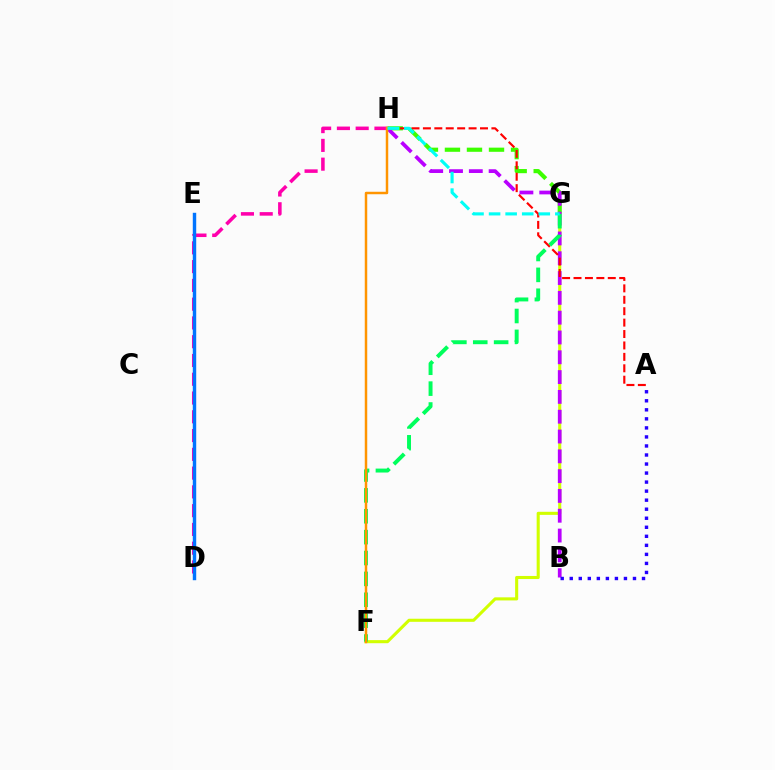{('G', 'H'): [{'color': '#3dff00', 'line_style': 'dashed', 'thickness': 2.99}, {'color': '#00fff6', 'line_style': 'dashed', 'thickness': 2.25}], ('D', 'H'): [{'color': '#ff00ac', 'line_style': 'dashed', 'thickness': 2.55}], ('D', 'E'): [{'color': '#0074ff', 'line_style': 'solid', 'thickness': 2.46}], ('F', 'G'): [{'color': '#d1ff00', 'line_style': 'solid', 'thickness': 2.22}, {'color': '#00ff5c', 'line_style': 'dashed', 'thickness': 2.84}], ('B', 'H'): [{'color': '#b900ff', 'line_style': 'dashed', 'thickness': 2.69}], ('A', 'H'): [{'color': '#ff0000', 'line_style': 'dashed', 'thickness': 1.55}], ('A', 'B'): [{'color': '#2500ff', 'line_style': 'dotted', 'thickness': 2.45}], ('F', 'H'): [{'color': '#ff9400', 'line_style': 'solid', 'thickness': 1.78}]}